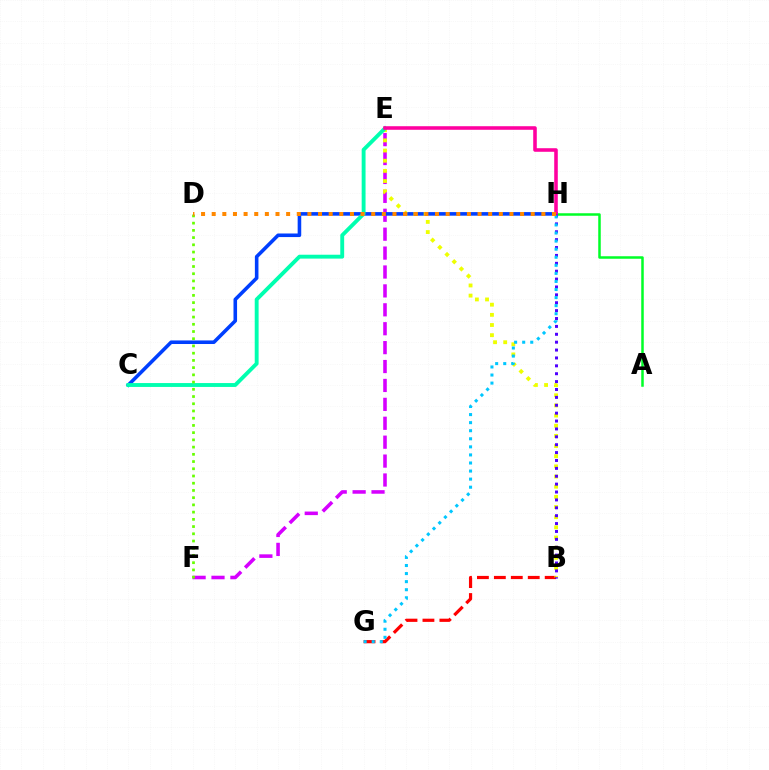{('E', 'F'): [{'color': '#d600ff', 'line_style': 'dashed', 'thickness': 2.57}], ('C', 'H'): [{'color': '#003fff', 'line_style': 'solid', 'thickness': 2.58}], ('A', 'H'): [{'color': '#00ff27', 'line_style': 'solid', 'thickness': 1.8}], ('B', 'G'): [{'color': '#ff0000', 'line_style': 'dashed', 'thickness': 2.3}], ('B', 'E'): [{'color': '#eeff00', 'line_style': 'dotted', 'thickness': 2.76}], ('C', 'E'): [{'color': '#00ffaf', 'line_style': 'solid', 'thickness': 2.79}], ('E', 'H'): [{'color': '#ff00a0', 'line_style': 'solid', 'thickness': 2.57}], ('B', 'H'): [{'color': '#4f00ff', 'line_style': 'dotted', 'thickness': 2.14}], ('D', 'F'): [{'color': '#66ff00', 'line_style': 'dotted', 'thickness': 1.96}], ('G', 'H'): [{'color': '#00c7ff', 'line_style': 'dotted', 'thickness': 2.19}], ('D', 'H'): [{'color': '#ff8800', 'line_style': 'dotted', 'thickness': 2.89}]}